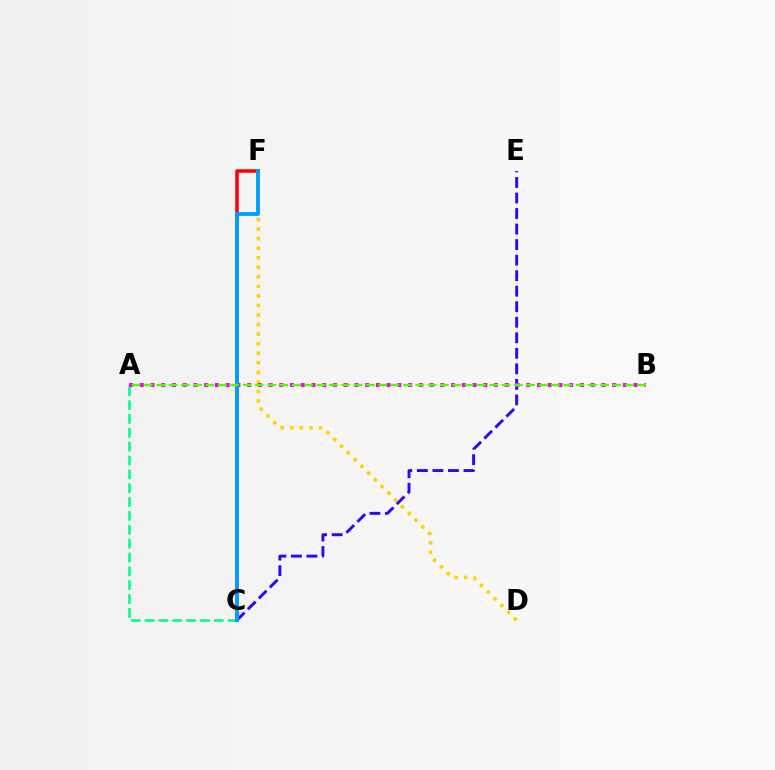{('A', 'C'): [{'color': '#00ff86', 'line_style': 'dashed', 'thickness': 1.88}], ('D', 'F'): [{'color': '#ffd500', 'line_style': 'dotted', 'thickness': 2.59}], ('C', 'E'): [{'color': '#3700ff', 'line_style': 'dashed', 'thickness': 2.11}], ('A', 'B'): [{'color': '#ff00ed', 'line_style': 'dotted', 'thickness': 2.92}, {'color': '#4fff00', 'line_style': 'dashed', 'thickness': 1.68}], ('C', 'F'): [{'color': '#ff0000', 'line_style': 'solid', 'thickness': 2.54}, {'color': '#009eff', 'line_style': 'solid', 'thickness': 2.78}]}